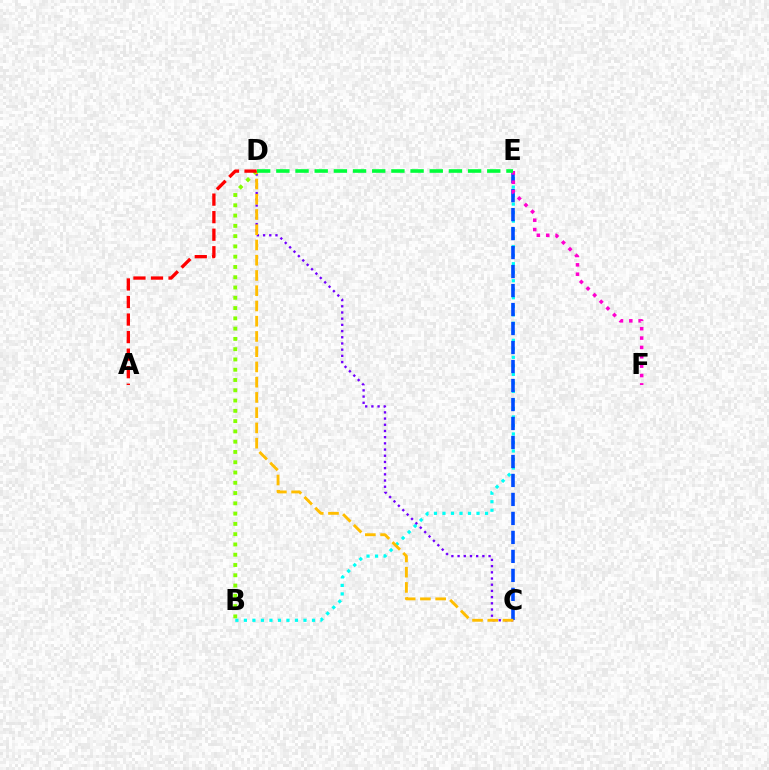{('B', 'E'): [{'color': '#00fff6', 'line_style': 'dotted', 'thickness': 2.31}], ('C', 'D'): [{'color': '#7200ff', 'line_style': 'dotted', 'thickness': 1.68}, {'color': '#ffbd00', 'line_style': 'dashed', 'thickness': 2.07}], ('C', 'E'): [{'color': '#004bff', 'line_style': 'dashed', 'thickness': 2.58}], ('B', 'D'): [{'color': '#84ff00', 'line_style': 'dotted', 'thickness': 2.79}], ('E', 'F'): [{'color': '#ff00cf', 'line_style': 'dotted', 'thickness': 2.54}], ('A', 'D'): [{'color': '#ff0000', 'line_style': 'dashed', 'thickness': 2.38}], ('D', 'E'): [{'color': '#00ff39', 'line_style': 'dashed', 'thickness': 2.6}]}